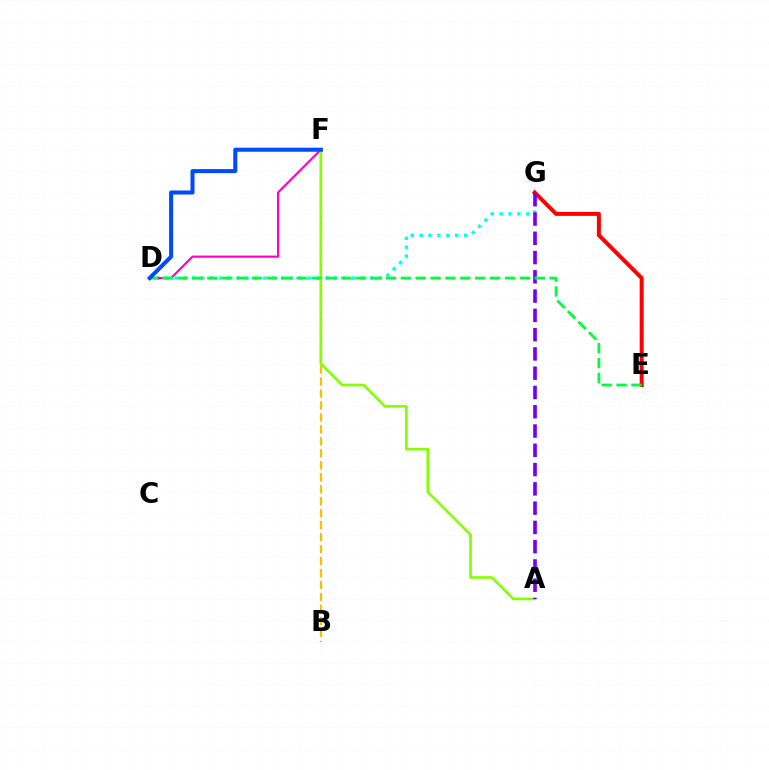{('D', 'G'): [{'color': '#00fff6', 'line_style': 'dotted', 'thickness': 2.41}], ('B', 'F'): [{'color': '#ffbd00', 'line_style': 'dashed', 'thickness': 1.63}], ('E', 'G'): [{'color': '#ff0000', 'line_style': 'solid', 'thickness': 2.87}], ('D', 'F'): [{'color': '#ff00cf', 'line_style': 'solid', 'thickness': 1.57}, {'color': '#004bff', 'line_style': 'solid', 'thickness': 2.91}], ('A', 'F'): [{'color': '#84ff00', 'line_style': 'solid', 'thickness': 1.9}], ('A', 'G'): [{'color': '#7200ff', 'line_style': 'dashed', 'thickness': 2.62}], ('D', 'E'): [{'color': '#00ff39', 'line_style': 'dashed', 'thickness': 2.02}]}